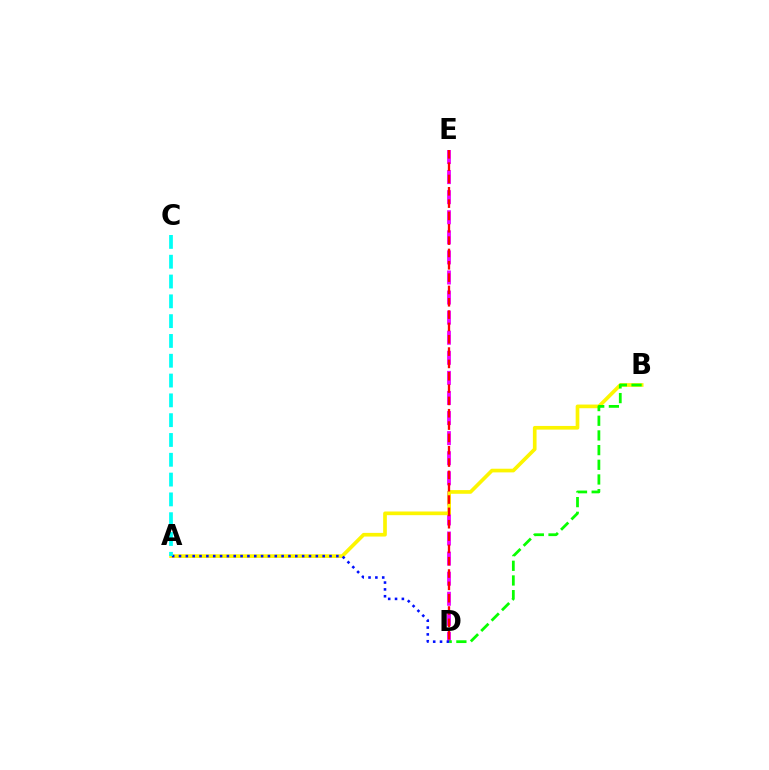{('D', 'E'): [{'color': '#ee00ff', 'line_style': 'dashed', 'thickness': 2.73}, {'color': '#ff0000', 'line_style': 'dashed', 'thickness': 1.68}], ('A', 'B'): [{'color': '#fcf500', 'line_style': 'solid', 'thickness': 2.64}], ('B', 'D'): [{'color': '#08ff00', 'line_style': 'dashed', 'thickness': 1.99}], ('A', 'D'): [{'color': '#0010ff', 'line_style': 'dotted', 'thickness': 1.86}], ('A', 'C'): [{'color': '#00fff6', 'line_style': 'dashed', 'thickness': 2.69}]}